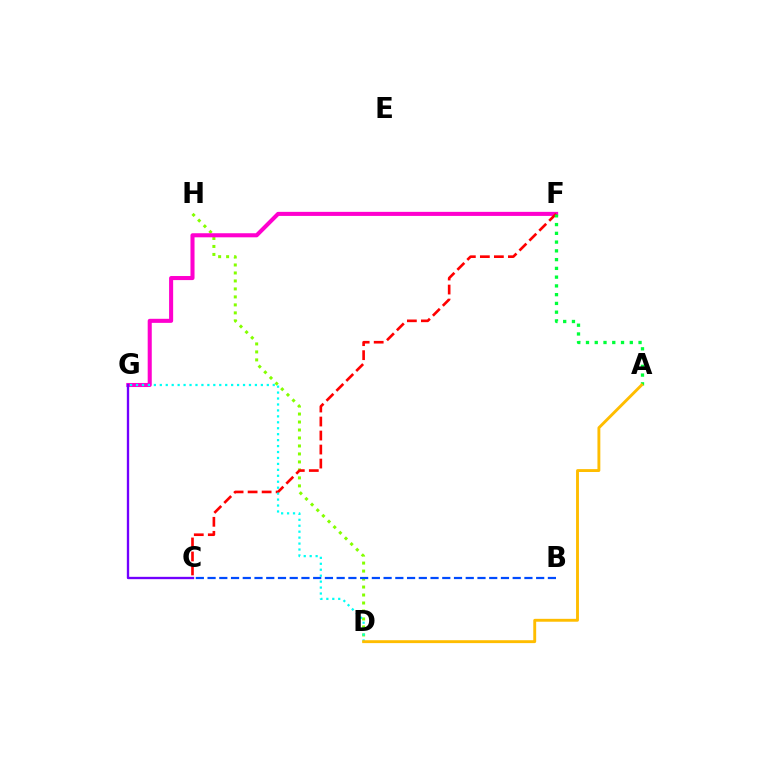{('D', 'H'): [{'color': '#84ff00', 'line_style': 'dotted', 'thickness': 2.17}], ('F', 'G'): [{'color': '#ff00cf', 'line_style': 'solid', 'thickness': 2.93}], ('C', 'F'): [{'color': '#ff0000', 'line_style': 'dashed', 'thickness': 1.9}], ('B', 'C'): [{'color': '#004bff', 'line_style': 'dashed', 'thickness': 1.59}], ('D', 'G'): [{'color': '#00fff6', 'line_style': 'dotted', 'thickness': 1.62}], ('C', 'G'): [{'color': '#7200ff', 'line_style': 'solid', 'thickness': 1.68}], ('A', 'F'): [{'color': '#00ff39', 'line_style': 'dotted', 'thickness': 2.38}], ('A', 'D'): [{'color': '#ffbd00', 'line_style': 'solid', 'thickness': 2.08}]}